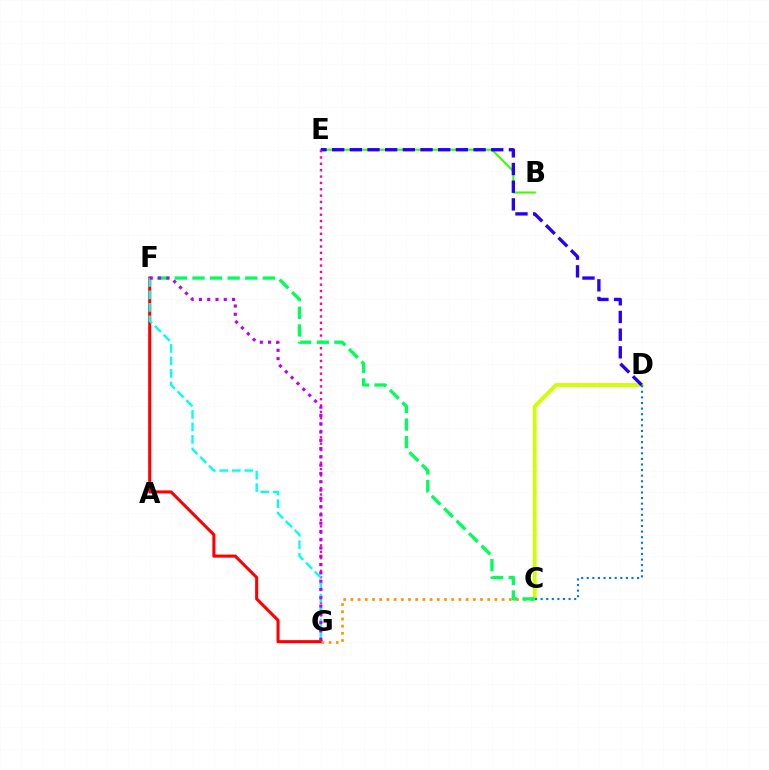{('B', 'E'): [{'color': '#3dff00', 'line_style': 'solid', 'thickness': 1.52}], ('C', 'D'): [{'color': '#d1ff00', 'line_style': 'solid', 'thickness': 2.79}, {'color': '#0074ff', 'line_style': 'dotted', 'thickness': 1.52}], ('D', 'E'): [{'color': '#2500ff', 'line_style': 'dashed', 'thickness': 2.4}], ('E', 'G'): [{'color': '#ff00ac', 'line_style': 'dotted', 'thickness': 1.73}], ('F', 'G'): [{'color': '#ff0000', 'line_style': 'solid', 'thickness': 2.21}, {'color': '#00fff6', 'line_style': 'dashed', 'thickness': 1.7}, {'color': '#b900ff', 'line_style': 'dotted', 'thickness': 2.25}], ('C', 'G'): [{'color': '#ff9400', 'line_style': 'dotted', 'thickness': 1.96}], ('C', 'F'): [{'color': '#00ff5c', 'line_style': 'dashed', 'thickness': 2.39}]}